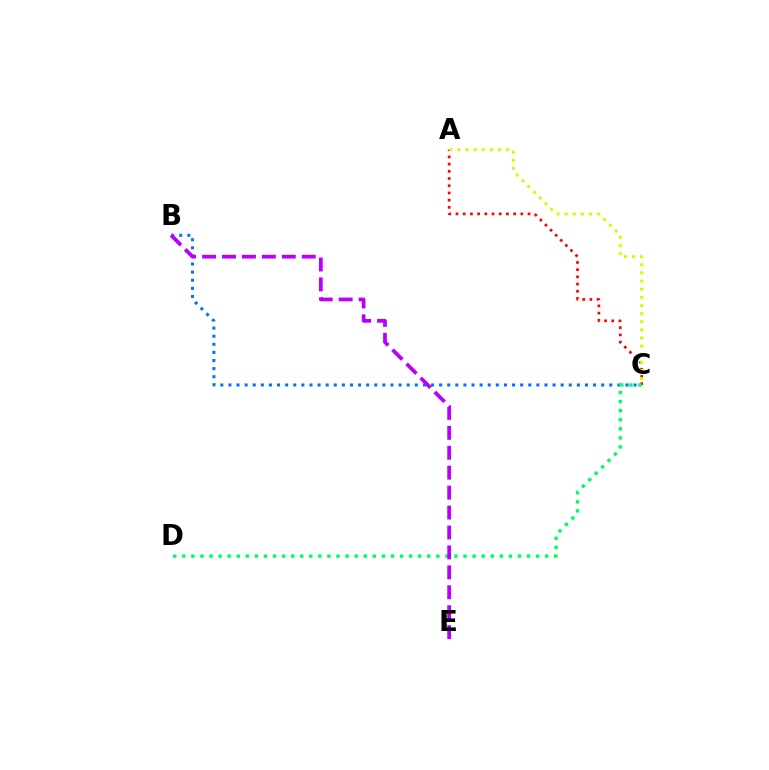{('A', 'C'): [{'color': '#ff0000', 'line_style': 'dotted', 'thickness': 1.96}, {'color': '#d1ff00', 'line_style': 'dotted', 'thickness': 2.21}], ('B', 'C'): [{'color': '#0074ff', 'line_style': 'dotted', 'thickness': 2.2}], ('C', 'D'): [{'color': '#00ff5c', 'line_style': 'dotted', 'thickness': 2.46}], ('B', 'E'): [{'color': '#b900ff', 'line_style': 'dashed', 'thickness': 2.71}]}